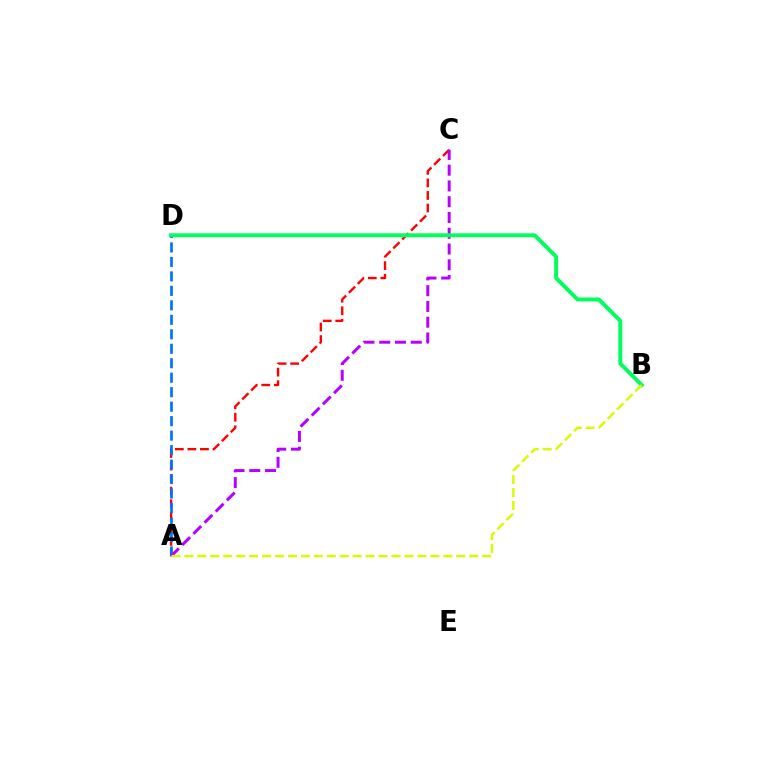{('A', 'C'): [{'color': '#ff0000', 'line_style': 'dashed', 'thickness': 1.71}, {'color': '#b900ff', 'line_style': 'dashed', 'thickness': 2.14}], ('A', 'D'): [{'color': '#0074ff', 'line_style': 'dashed', 'thickness': 1.97}], ('B', 'D'): [{'color': '#00ff5c', 'line_style': 'solid', 'thickness': 2.83}], ('A', 'B'): [{'color': '#d1ff00', 'line_style': 'dashed', 'thickness': 1.76}]}